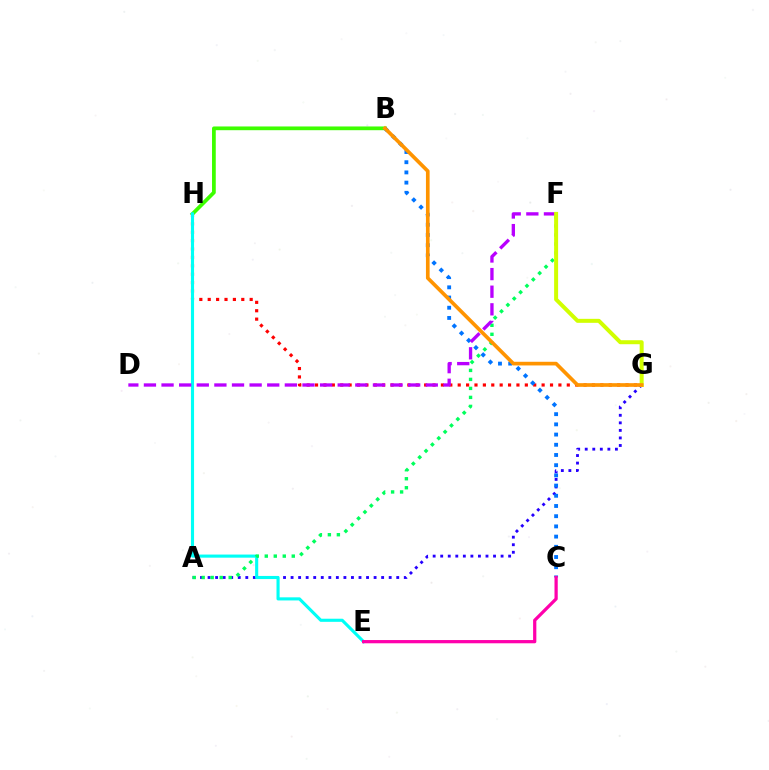{('B', 'H'): [{'color': '#3dff00', 'line_style': 'solid', 'thickness': 2.69}], ('G', 'H'): [{'color': '#ff0000', 'line_style': 'dotted', 'thickness': 2.28}], ('A', 'G'): [{'color': '#2500ff', 'line_style': 'dotted', 'thickness': 2.05}], ('B', 'C'): [{'color': '#0074ff', 'line_style': 'dotted', 'thickness': 2.77}], ('E', 'H'): [{'color': '#00fff6', 'line_style': 'solid', 'thickness': 2.24}], ('A', 'F'): [{'color': '#00ff5c', 'line_style': 'dotted', 'thickness': 2.44}], ('D', 'F'): [{'color': '#b900ff', 'line_style': 'dashed', 'thickness': 2.39}], ('F', 'G'): [{'color': '#d1ff00', 'line_style': 'solid', 'thickness': 2.87}], ('B', 'G'): [{'color': '#ff9400', 'line_style': 'solid', 'thickness': 2.64}], ('C', 'E'): [{'color': '#ff00ac', 'line_style': 'solid', 'thickness': 2.33}]}